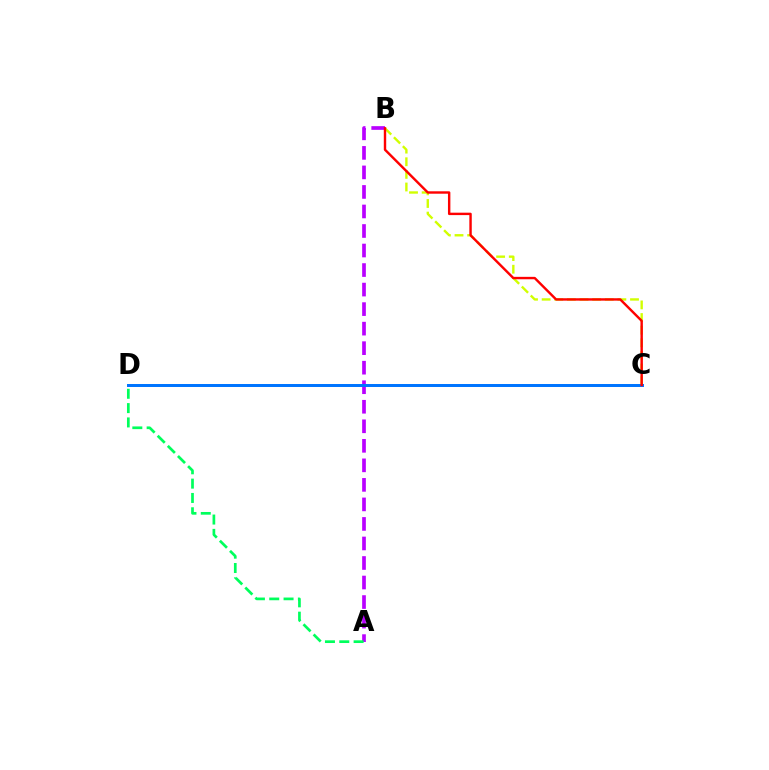{('A', 'B'): [{'color': '#b900ff', 'line_style': 'dashed', 'thickness': 2.65}], ('B', 'C'): [{'color': '#d1ff00', 'line_style': 'dashed', 'thickness': 1.71}, {'color': '#ff0000', 'line_style': 'solid', 'thickness': 1.74}], ('C', 'D'): [{'color': '#0074ff', 'line_style': 'solid', 'thickness': 2.15}], ('A', 'D'): [{'color': '#00ff5c', 'line_style': 'dashed', 'thickness': 1.95}]}